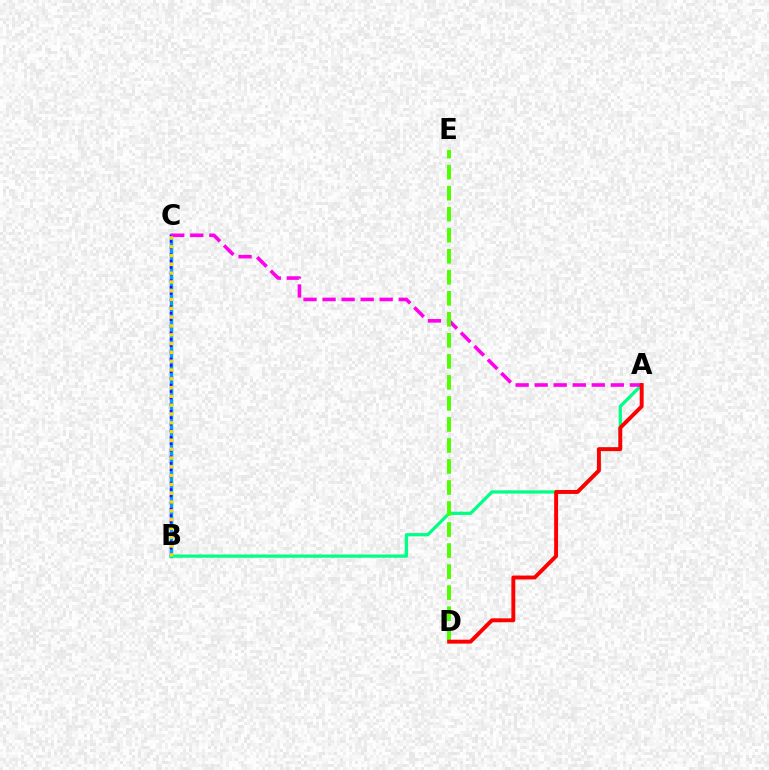{('B', 'C'): [{'color': '#009eff', 'line_style': 'solid', 'thickness': 2.51}, {'color': '#3700ff', 'line_style': 'dotted', 'thickness': 1.77}, {'color': '#ffd500', 'line_style': 'dotted', 'thickness': 2.39}], ('A', 'B'): [{'color': '#00ff86', 'line_style': 'solid', 'thickness': 2.34}], ('A', 'C'): [{'color': '#ff00ed', 'line_style': 'dashed', 'thickness': 2.59}], ('D', 'E'): [{'color': '#4fff00', 'line_style': 'dashed', 'thickness': 2.86}], ('A', 'D'): [{'color': '#ff0000', 'line_style': 'solid', 'thickness': 2.82}]}